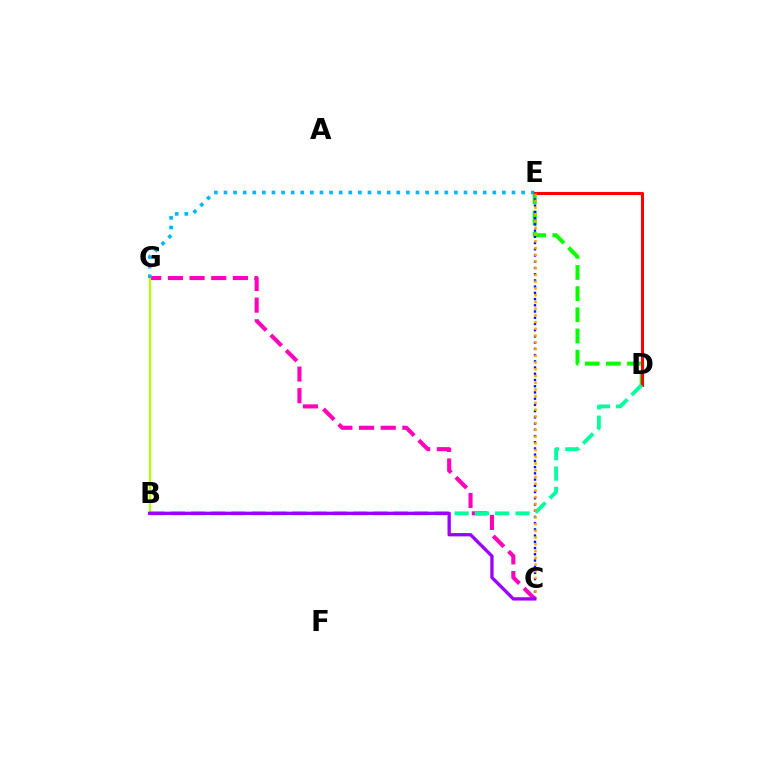{('C', 'G'): [{'color': '#ff00bd', 'line_style': 'dashed', 'thickness': 2.94}], ('B', 'G'): [{'color': '#b3ff00', 'line_style': 'solid', 'thickness': 1.6}], ('D', 'E'): [{'color': '#08ff00', 'line_style': 'dashed', 'thickness': 2.88}, {'color': '#ff0000', 'line_style': 'solid', 'thickness': 2.22}], ('E', 'G'): [{'color': '#00b5ff', 'line_style': 'dotted', 'thickness': 2.61}], ('B', 'D'): [{'color': '#00ff9d', 'line_style': 'dashed', 'thickness': 2.76}], ('C', 'E'): [{'color': '#0010ff', 'line_style': 'dotted', 'thickness': 1.69}, {'color': '#ffa500', 'line_style': 'dotted', 'thickness': 1.83}], ('B', 'C'): [{'color': '#9b00ff', 'line_style': 'solid', 'thickness': 2.39}]}